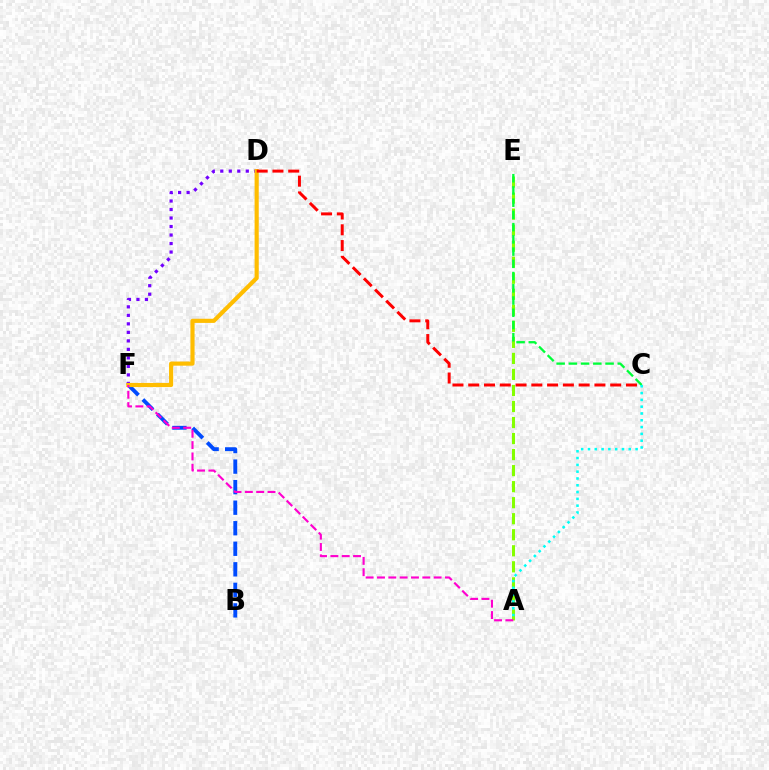{('B', 'F'): [{'color': '#004bff', 'line_style': 'dashed', 'thickness': 2.79}], ('A', 'E'): [{'color': '#84ff00', 'line_style': 'dashed', 'thickness': 2.18}], ('D', 'F'): [{'color': '#7200ff', 'line_style': 'dotted', 'thickness': 2.31}, {'color': '#ffbd00', 'line_style': 'solid', 'thickness': 2.98}], ('A', 'F'): [{'color': '#ff00cf', 'line_style': 'dashed', 'thickness': 1.54}], ('C', 'D'): [{'color': '#ff0000', 'line_style': 'dashed', 'thickness': 2.14}], ('C', 'E'): [{'color': '#00ff39', 'line_style': 'dashed', 'thickness': 1.66}], ('A', 'C'): [{'color': '#00fff6', 'line_style': 'dotted', 'thickness': 1.85}]}